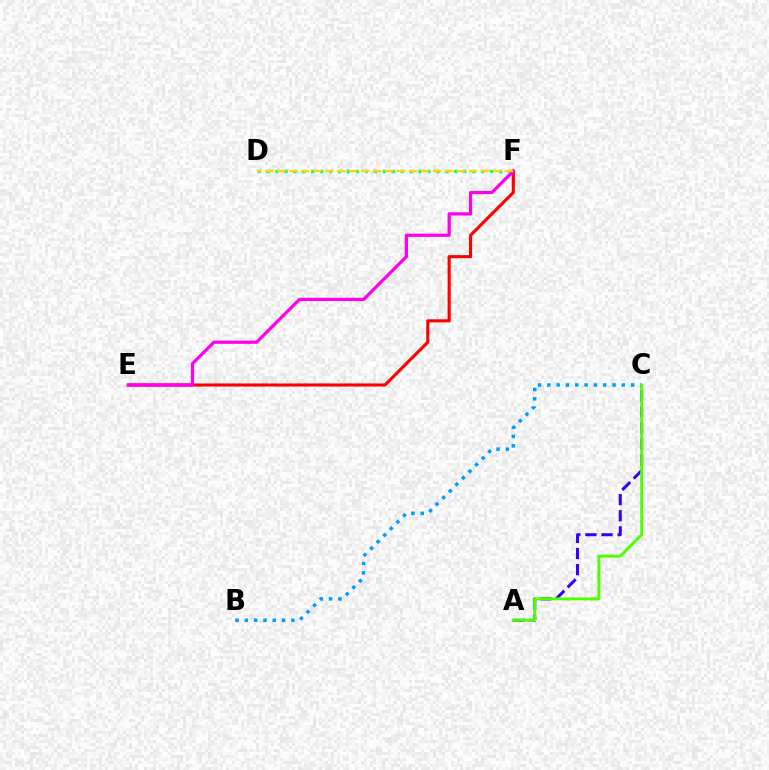{('D', 'F'): [{'color': '#00ff86', 'line_style': 'dotted', 'thickness': 2.43}, {'color': '#ffd500', 'line_style': 'dashed', 'thickness': 1.63}], ('A', 'C'): [{'color': '#3700ff', 'line_style': 'dashed', 'thickness': 2.19}, {'color': '#4fff00', 'line_style': 'solid', 'thickness': 2.11}], ('E', 'F'): [{'color': '#ff0000', 'line_style': 'solid', 'thickness': 2.23}, {'color': '#ff00ed', 'line_style': 'solid', 'thickness': 2.32}], ('B', 'C'): [{'color': '#009eff', 'line_style': 'dotted', 'thickness': 2.53}]}